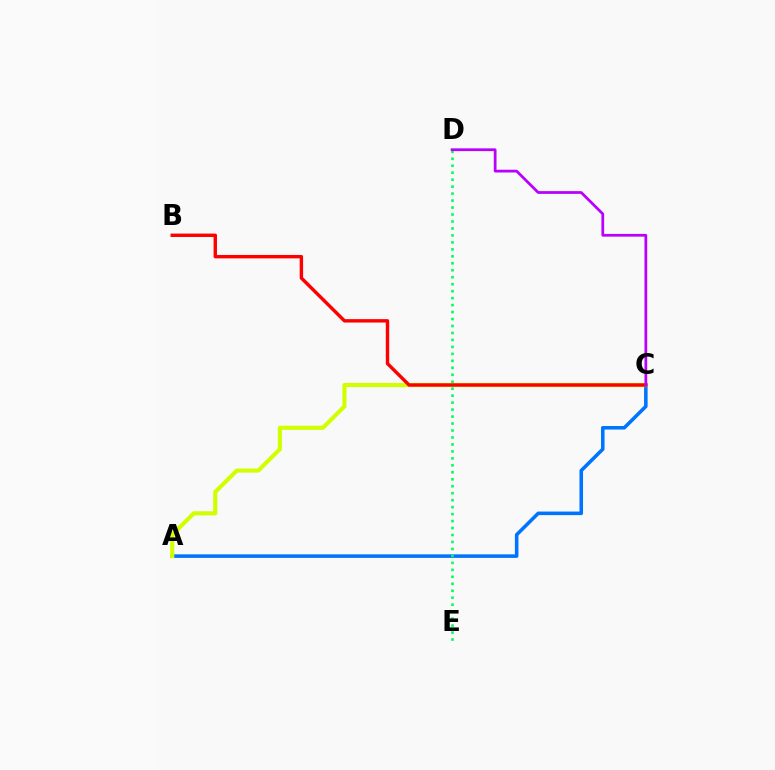{('A', 'C'): [{'color': '#0074ff', 'line_style': 'solid', 'thickness': 2.56}, {'color': '#d1ff00', 'line_style': 'solid', 'thickness': 2.97}], ('D', 'E'): [{'color': '#00ff5c', 'line_style': 'dotted', 'thickness': 1.89}], ('B', 'C'): [{'color': '#ff0000', 'line_style': 'solid', 'thickness': 2.45}], ('C', 'D'): [{'color': '#b900ff', 'line_style': 'solid', 'thickness': 1.98}]}